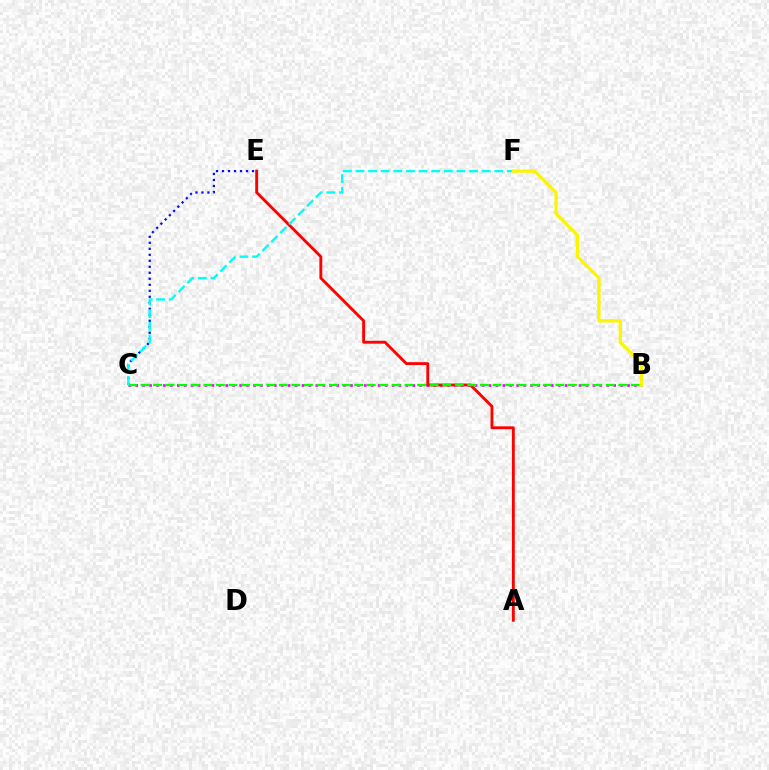{('C', 'E'): [{'color': '#0010ff', 'line_style': 'dotted', 'thickness': 1.63}], ('B', 'C'): [{'color': '#ee00ff', 'line_style': 'dotted', 'thickness': 1.88}, {'color': '#08ff00', 'line_style': 'dashed', 'thickness': 1.71}], ('A', 'E'): [{'color': '#ff0000', 'line_style': 'solid', 'thickness': 2.07}], ('C', 'F'): [{'color': '#00fff6', 'line_style': 'dashed', 'thickness': 1.71}], ('B', 'F'): [{'color': '#fcf500', 'line_style': 'solid', 'thickness': 2.35}]}